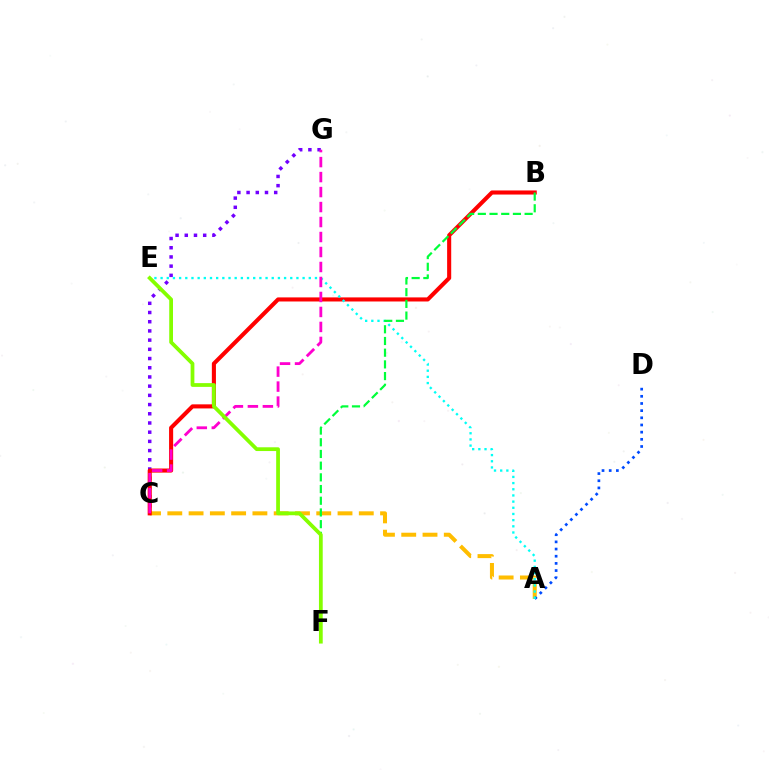{('A', 'C'): [{'color': '#ffbd00', 'line_style': 'dashed', 'thickness': 2.89}], ('C', 'G'): [{'color': '#7200ff', 'line_style': 'dotted', 'thickness': 2.5}, {'color': '#ff00cf', 'line_style': 'dashed', 'thickness': 2.04}], ('A', 'D'): [{'color': '#004bff', 'line_style': 'dotted', 'thickness': 1.95}], ('B', 'C'): [{'color': '#ff0000', 'line_style': 'solid', 'thickness': 2.94}], ('A', 'E'): [{'color': '#00fff6', 'line_style': 'dotted', 'thickness': 1.68}], ('B', 'F'): [{'color': '#00ff39', 'line_style': 'dashed', 'thickness': 1.59}], ('E', 'F'): [{'color': '#84ff00', 'line_style': 'solid', 'thickness': 2.71}]}